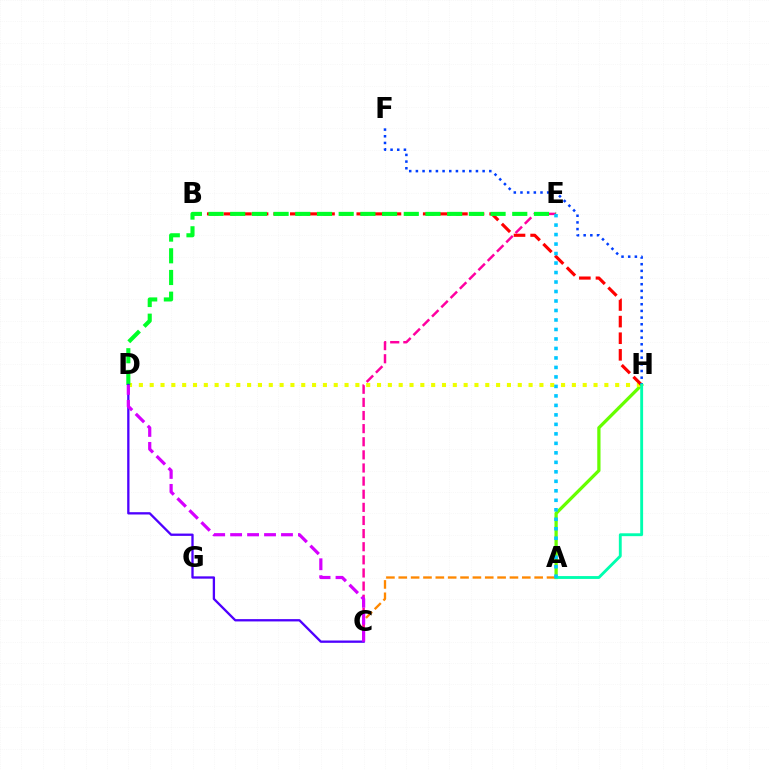{('A', 'H'): [{'color': '#66ff00', 'line_style': 'solid', 'thickness': 2.34}, {'color': '#00ffaf', 'line_style': 'solid', 'thickness': 2.07}], ('D', 'H'): [{'color': '#eeff00', 'line_style': 'dotted', 'thickness': 2.94}], ('A', 'C'): [{'color': '#ff8800', 'line_style': 'dashed', 'thickness': 1.68}], ('B', 'H'): [{'color': '#ff0000', 'line_style': 'dashed', 'thickness': 2.26}], ('C', 'E'): [{'color': '#ff00a0', 'line_style': 'dashed', 'thickness': 1.78}], ('D', 'E'): [{'color': '#00ff27', 'line_style': 'dashed', 'thickness': 2.95}], ('C', 'D'): [{'color': '#4f00ff', 'line_style': 'solid', 'thickness': 1.66}, {'color': '#d600ff', 'line_style': 'dashed', 'thickness': 2.3}], ('F', 'H'): [{'color': '#003fff', 'line_style': 'dotted', 'thickness': 1.81}], ('A', 'E'): [{'color': '#00c7ff', 'line_style': 'dotted', 'thickness': 2.58}]}